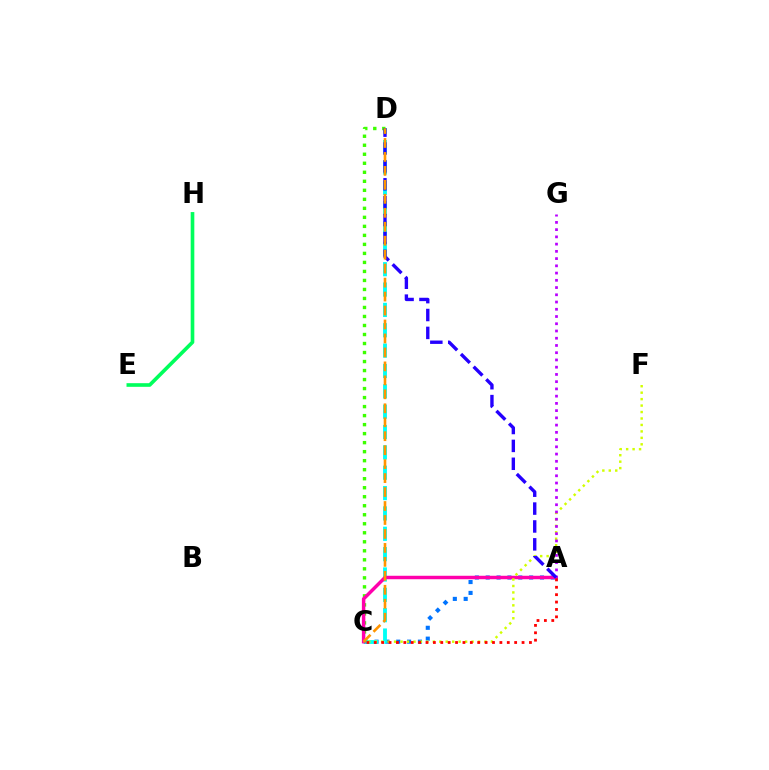{('A', 'C'): [{'color': '#0074ff', 'line_style': 'dotted', 'thickness': 2.95}, {'color': '#ff00ac', 'line_style': 'solid', 'thickness': 2.49}, {'color': '#ff0000', 'line_style': 'dotted', 'thickness': 2.01}], ('C', 'D'): [{'color': '#00fff6', 'line_style': 'dashed', 'thickness': 2.76}, {'color': '#3dff00', 'line_style': 'dotted', 'thickness': 2.45}, {'color': '#ff9400', 'line_style': 'dashed', 'thickness': 1.9}], ('C', 'F'): [{'color': '#d1ff00', 'line_style': 'dotted', 'thickness': 1.75}], ('A', 'G'): [{'color': '#b900ff', 'line_style': 'dotted', 'thickness': 1.97}], ('A', 'D'): [{'color': '#2500ff', 'line_style': 'dashed', 'thickness': 2.43}], ('E', 'H'): [{'color': '#00ff5c', 'line_style': 'solid', 'thickness': 2.62}]}